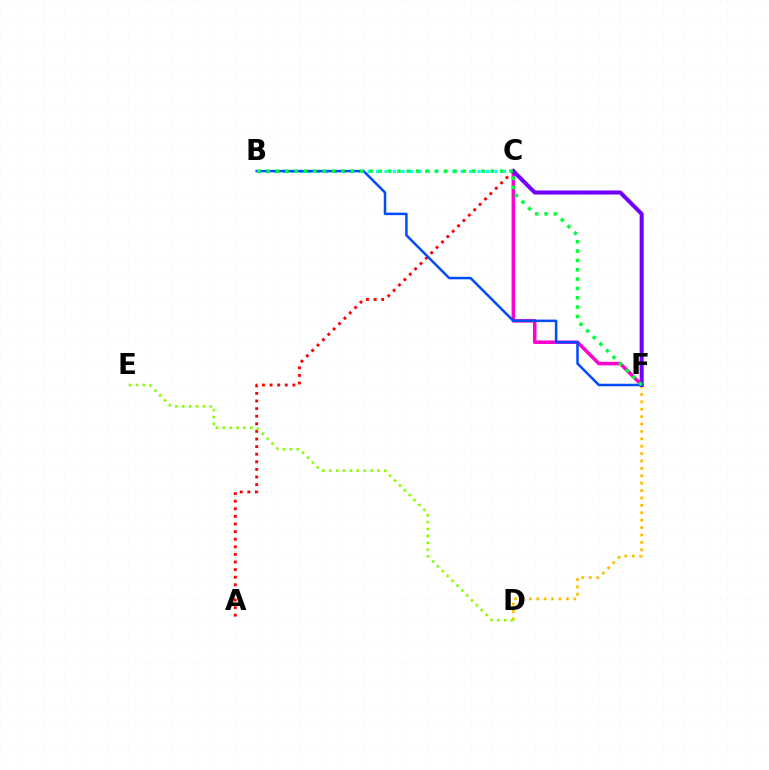{('C', 'F'): [{'color': '#ff00cf', 'line_style': 'solid', 'thickness': 2.53}, {'color': '#7200ff', 'line_style': 'solid', 'thickness': 2.91}], ('B', 'C'): [{'color': '#00fff6', 'line_style': 'dotted', 'thickness': 2.3}], ('A', 'C'): [{'color': '#ff0000', 'line_style': 'dotted', 'thickness': 2.06}], ('D', 'F'): [{'color': '#ffbd00', 'line_style': 'dotted', 'thickness': 2.01}], ('B', 'F'): [{'color': '#004bff', 'line_style': 'solid', 'thickness': 1.8}, {'color': '#00ff39', 'line_style': 'dotted', 'thickness': 2.54}], ('D', 'E'): [{'color': '#84ff00', 'line_style': 'dotted', 'thickness': 1.87}]}